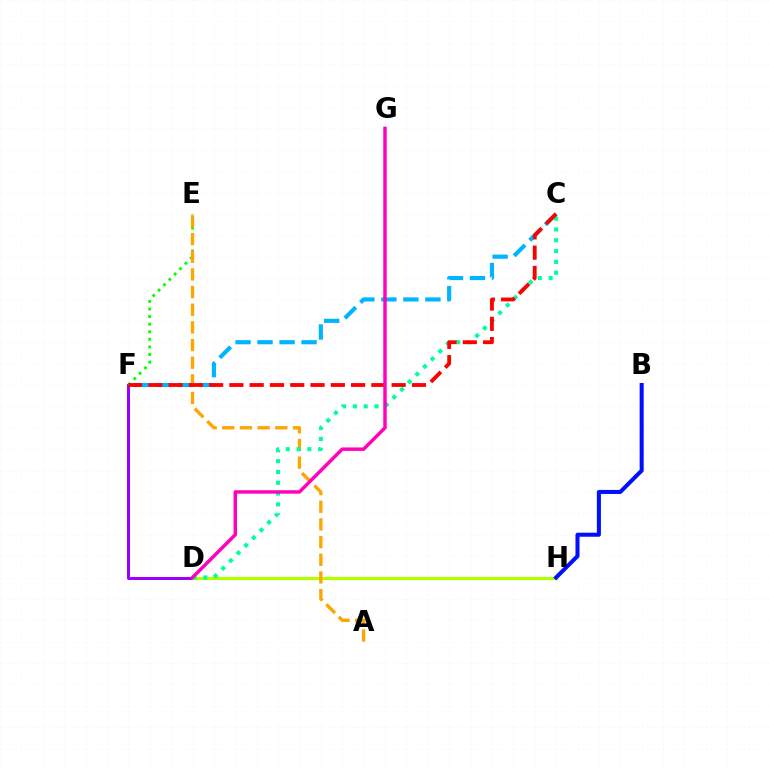{('D', 'F'): [{'color': '#9b00ff', 'line_style': 'solid', 'thickness': 2.17}], ('C', 'F'): [{'color': '#00b5ff', 'line_style': 'dashed', 'thickness': 2.99}, {'color': '#ff0000', 'line_style': 'dashed', 'thickness': 2.75}], ('E', 'F'): [{'color': '#08ff00', 'line_style': 'dotted', 'thickness': 2.06}], ('D', 'H'): [{'color': '#b3ff00', 'line_style': 'solid', 'thickness': 2.3}], ('A', 'E'): [{'color': '#ffa500', 'line_style': 'dashed', 'thickness': 2.4}], ('C', 'D'): [{'color': '#00ff9d', 'line_style': 'dotted', 'thickness': 2.94}], ('D', 'G'): [{'color': '#ff00bd', 'line_style': 'solid', 'thickness': 2.48}], ('B', 'H'): [{'color': '#0010ff', 'line_style': 'solid', 'thickness': 2.91}]}